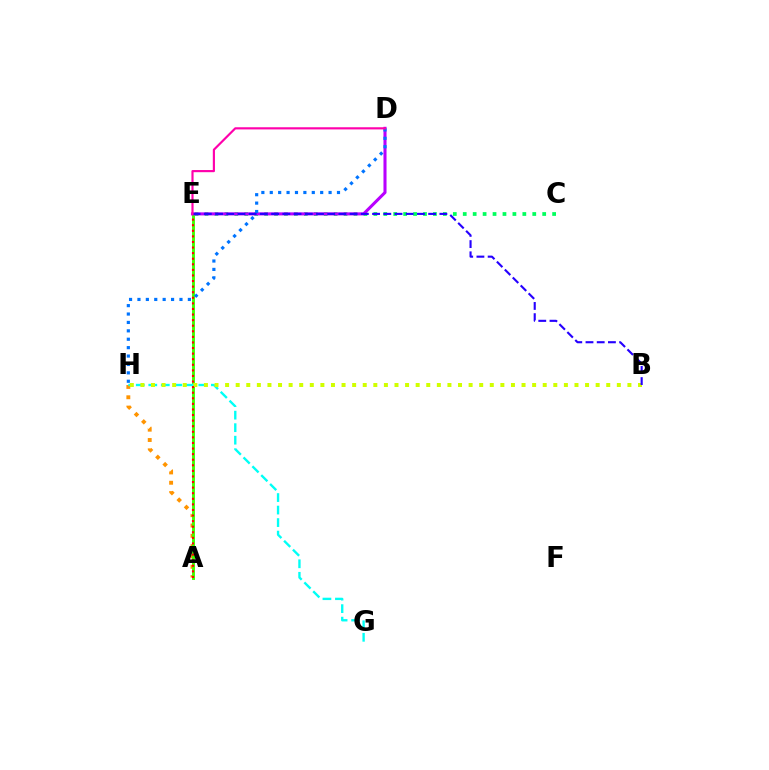{('A', 'H'): [{'color': '#ff9400', 'line_style': 'dotted', 'thickness': 2.8}], ('A', 'E'): [{'color': '#3dff00', 'line_style': 'solid', 'thickness': 2.09}, {'color': '#ff0000', 'line_style': 'dotted', 'thickness': 1.52}], ('G', 'H'): [{'color': '#00fff6', 'line_style': 'dashed', 'thickness': 1.7}], ('C', 'E'): [{'color': '#00ff5c', 'line_style': 'dotted', 'thickness': 2.7}], ('B', 'H'): [{'color': '#d1ff00', 'line_style': 'dotted', 'thickness': 2.88}], ('D', 'E'): [{'color': '#b900ff', 'line_style': 'solid', 'thickness': 2.2}, {'color': '#ff00ac', 'line_style': 'solid', 'thickness': 1.56}], ('D', 'H'): [{'color': '#0074ff', 'line_style': 'dotted', 'thickness': 2.28}], ('B', 'E'): [{'color': '#2500ff', 'line_style': 'dashed', 'thickness': 1.52}]}